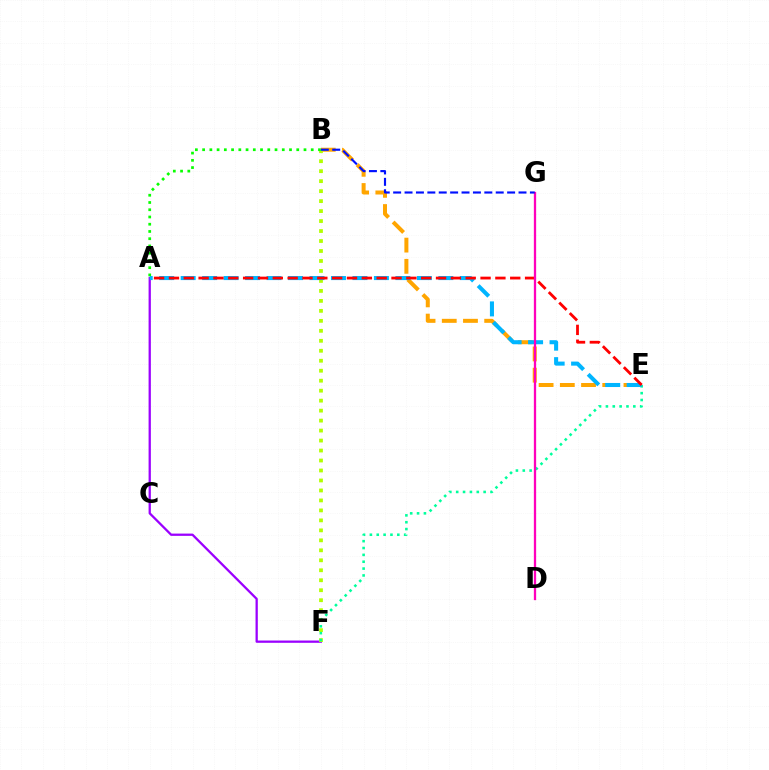{('B', 'E'): [{'color': '#ffa500', 'line_style': 'dashed', 'thickness': 2.88}], ('A', 'F'): [{'color': '#9b00ff', 'line_style': 'solid', 'thickness': 1.64}], ('B', 'F'): [{'color': '#b3ff00', 'line_style': 'dotted', 'thickness': 2.71}], ('E', 'F'): [{'color': '#00ff9d', 'line_style': 'dotted', 'thickness': 1.86}], ('A', 'E'): [{'color': '#00b5ff', 'line_style': 'dashed', 'thickness': 2.92}, {'color': '#ff0000', 'line_style': 'dashed', 'thickness': 2.02}], ('D', 'G'): [{'color': '#ff00bd', 'line_style': 'solid', 'thickness': 1.65}], ('B', 'G'): [{'color': '#0010ff', 'line_style': 'dashed', 'thickness': 1.55}], ('A', 'B'): [{'color': '#08ff00', 'line_style': 'dotted', 'thickness': 1.97}]}